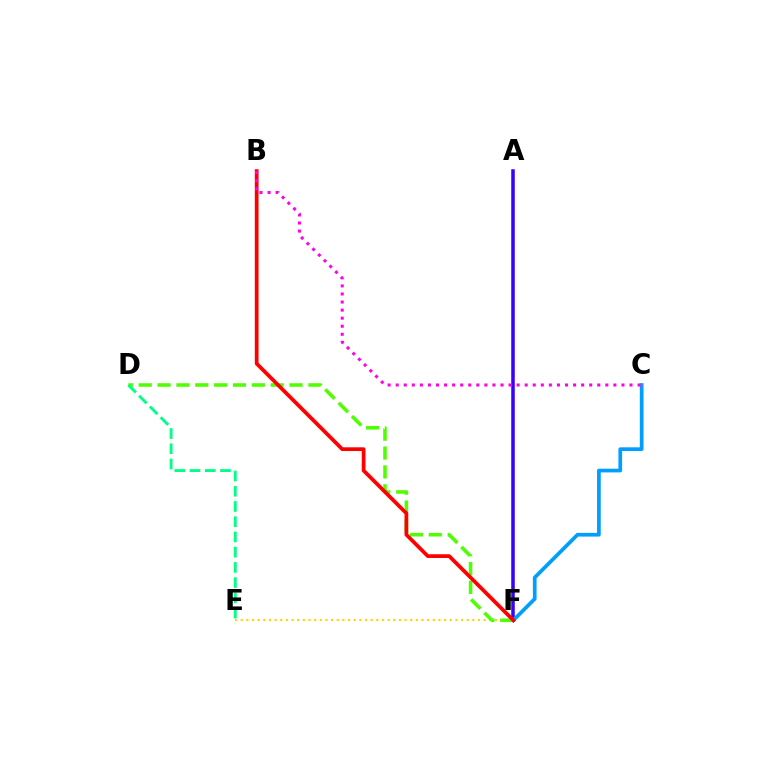{('E', 'F'): [{'color': '#ffd500', 'line_style': 'dotted', 'thickness': 1.54}], ('A', 'F'): [{'color': '#3700ff', 'line_style': 'solid', 'thickness': 2.53}], ('C', 'F'): [{'color': '#009eff', 'line_style': 'solid', 'thickness': 2.67}], ('D', 'F'): [{'color': '#4fff00', 'line_style': 'dashed', 'thickness': 2.56}], ('B', 'F'): [{'color': '#ff0000', 'line_style': 'solid', 'thickness': 2.69}], ('D', 'E'): [{'color': '#00ff86', 'line_style': 'dashed', 'thickness': 2.07}], ('B', 'C'): [{'color': '#ff00ed', 'line_style': 'dotted', 'thickness': 2.19}]}